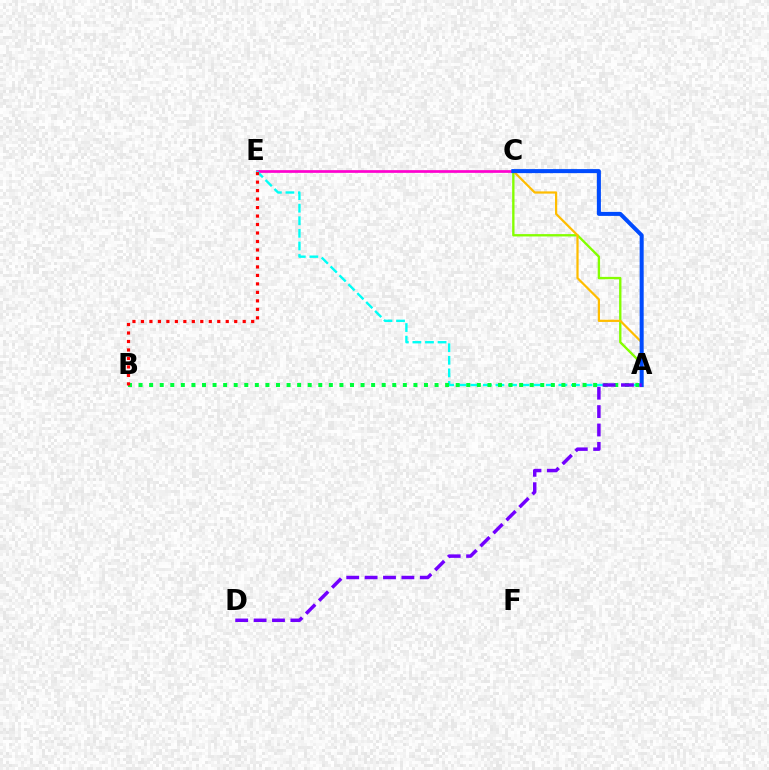{('C', 'E'): [{'color': '#ff00cf', 'line_style': 'solid', 'thickness': 1.95}], ('A', 'C'): [{'color': '#84ff00', 'line_style': 'solid', 'thickness': 1.69}, {'color': '#ffbd00', 'line_style': 'solid', 'thickness': 1.6}, {'color': '#004bff', 'line_style': 'solid', 'thickness': 2.9}], ('A', 'E'): [{'color': '#00fff6', 'line_style': 'dashed', 'thickness': 1.71}], ('A', 'B'): [{'color': '#00ff39', 'line_style': 'dotted', 'thickness': 2.87}], ('B', 'E'): [{'color': '#ff0000', 'line_style': 'dotted', 'thickness': 2.3}], ('A', 'D'): [{'color': '#7200ff', 'line_style': 'dashed', 'thickness': 2.5}]}